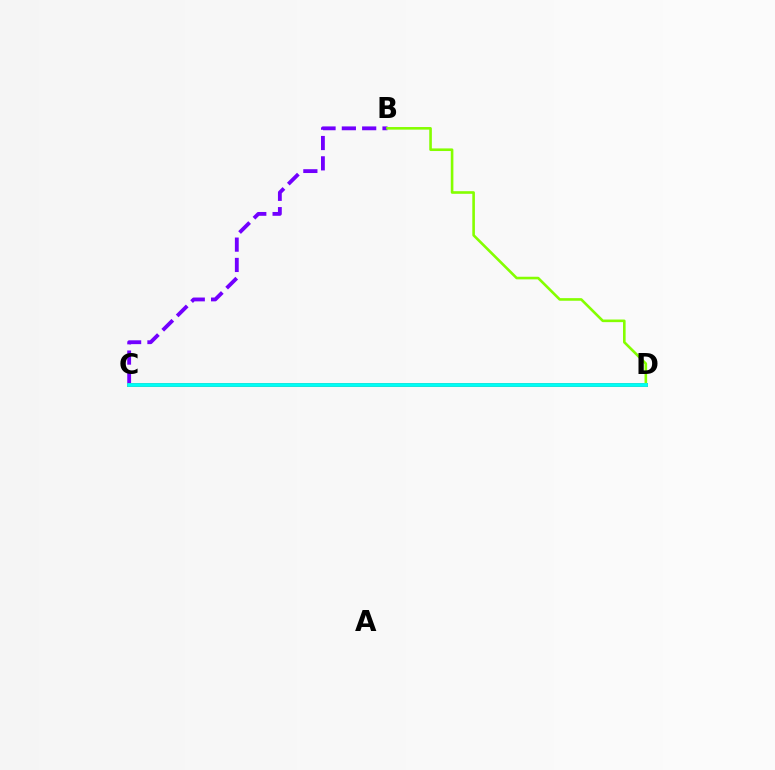{('B', 'C'): [{'color': '#7200ff', 'line_style': 'dashed', 'thickness': 2.76}], ('C', 'D'): [{'color': '#ff0000', 'line_style': 'solid', 'thickness': 2.83}, {'color': '#00fff6', 'line_style': 'solid', 'thickness': 2.75}], ('B', 'D'): [{'color': '#84ff00', 'line_style': 'solid', 'thickness': 1.88}]}